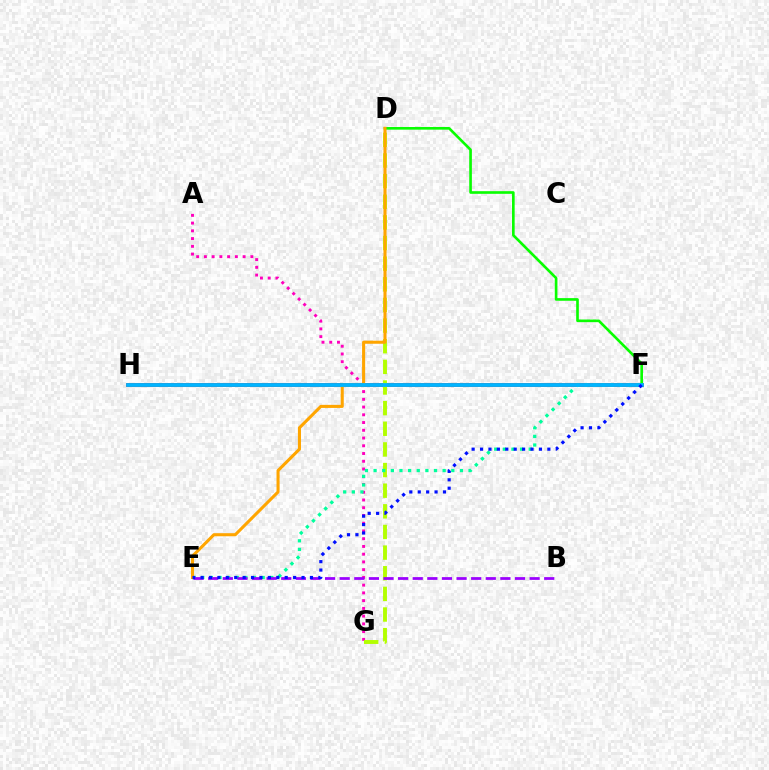{('F', 'H'): [{'color': '#ff0000', 'line_style': 'solid', 'thickness': 2.64}, {'color': '#00b5ff', 'line_style': 'solid', 'thickness': 2.73}], ('D', 'F'): [{'color': '#08ff00', 'line_style': 'solid', 'thickness': 1.9}], ('A', 'G'): [{'color': '#ff00bd', 'line_style': 'dotted', 'thickness': 2.1}], ('D', 'G'): [{'color': '#b3ff00', 'line_style': 'dashed', 'thickness': 2.8}], ('E', 'F'): [{'color': '#00ff9d', 'line_style': 'dotted', 'thickness': 2.35}, {'color': '#0010ff', 'line_style': 'dotted', 'thickness': 2.29}], ('B', 'E'): [{'color': '#9b00ff', 'line_style': 'dashed', 'thickness': 1.98}], ('D', 'E'): [{'color': '#ffa500', 'line_style': 'solid', 'thickness': 2.21}]}